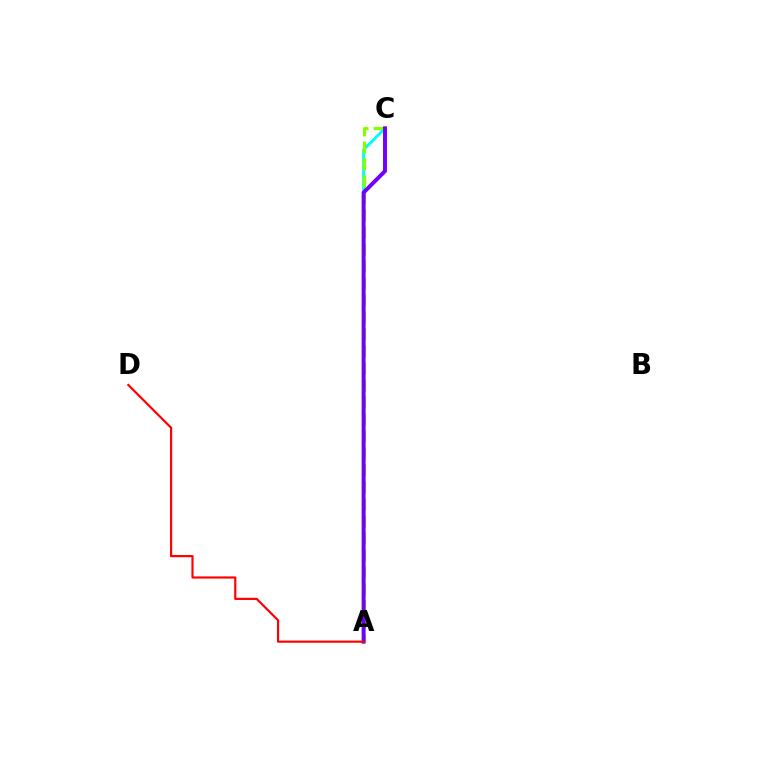{('A', 'C'): [{'color': '#00fff6', 'line_style': 'solid', 'thickness': 2.1}, {'color': '#84ff00', 'line_style': 'dashed', 'thickness': 2.31}, {'color': '#7200ff', 'line_style': 'solid', 'thickness': 2.85}], ('A', 'D'): [{'color': '#ff0000', 'line_style': 'solid', 'thickness': 1.57}]}